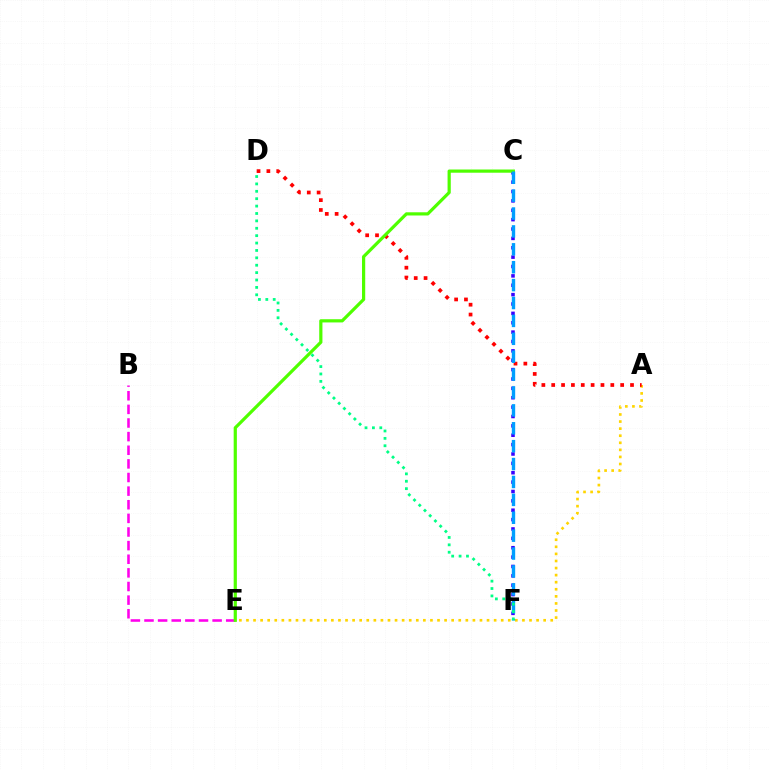{('B', 'E'): [{'color': '#ff00ed', 'line_style': 'dashed', 'thickness': 1.85}], ('A', 'E'): [{'color': '#ffd500', 'line_style': 'dotted', 'thickness': 1.92}], ('A', 'D'): [{'color': '#ff0000', 'line_style': 'dotted', 'thickness': 2.68}], ('C', 'F'): [{'color': '#3700ff', 'line_style': 'dotted', 'thickness': 2.55}, {'color': '#009eff', 'line_style': 'dashed', 'thickness': 2.43}], ('C', 'E'): [{'color': '#4fff00', 'line_style': 'solid', 'thickness': 2.31}], ('D', 'F'): [{'color': '#00ff86', 'line_style': 'dotted', 'thickness': 2.01}]}